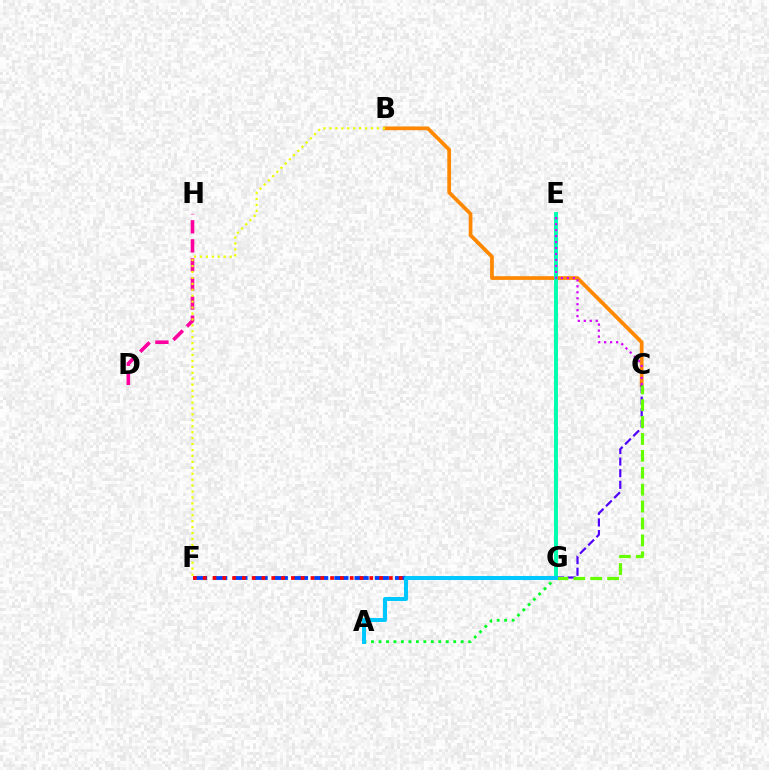{('B', 'C'): [{'color': '#ff8800', 'line_style': 'solid', 'thickness': 2.69}], ('A', 'G'): [{'color': '#00ff27', 'line_style': 'dotted', 'thickness': 2.03}, {'color': '#00c7ff', 'line_style': 'solid', 'thickness': 2.89}], ('D', 'H'): [{'color': '#ff00a0', 'line_style': 'dashed', 'thickness': 2.59}], ('E', 'G'): [{'color': '#00ffaf', 'line_style': 'solid', 'thickness': 2.82}], ('C', 'G'): [{'color': '#4f00ff', 'line_style': 'dashed', 'thickness': 1.58}, {'color': '#66ff00', 'line_style': 'dashed', 'thickness': 2.3}], ('B', 'F'): [{'color': '#eeff00', 'line_style': 'dotted', 'thickness': 1.61}], ('F', 'G'): [{'color': '#003fff', 'line_style': 'dashed', 'thickness': 2.74}, {'color': '#ff0000', 'line_style': 'dotted', 'thickness': 2.66}], ('C', 'E'): [{'color': '#d600ff', 'line_style': 'dotted', 'thickness': 1.62}]}